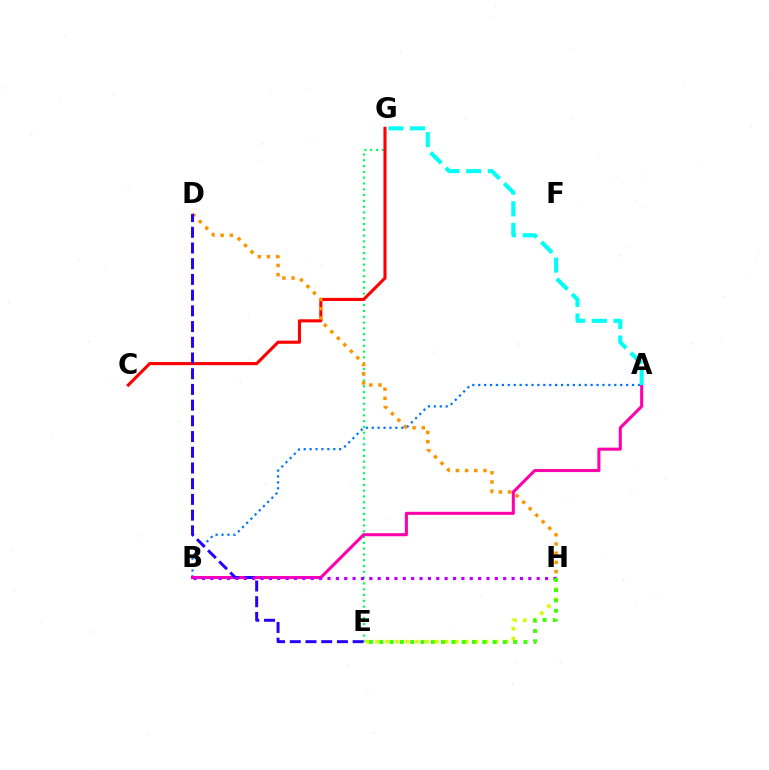{('E', 'H'): [{'color': '#d1ff00', 'line_style': 'dotted', 'thickness': 2.7}, {'color': '#3dff00', 'line_style': 'dotted', 'thickness': 2.8}], ('E', 'G'): [{'color': '#00ff5c', 'line_style': 'dotted', 'thickness': 1.57}], ('C', 'G'): [{'color': '#ff0000', 'line_style': 'solid', 'thickness': 2.23}], ('D', 'H'): [{'color': '#ff9400', 'line_style': 'dotted', 'thickness': 2.5}], ('A', 'B'): [{'color': '#0074ff', 'line_style': 'dotted', 'thickness': 1.61}, {'color': '#ff00ac', 'line_style': 'solid', 'thickness': 2.2}], ('D', 'E'): [{'color': '#2500ff', 'line_style': 'dashed', 'thickness': 2.13}], ('B', 'H'): [{'color': '#b900ff', 'line_style': 'dotted', 'thickness': 2.27}], ('A', 'G'): [{'color': '#00fff6', 'line_style': 'dashed', 'thickness': 2.94}]}